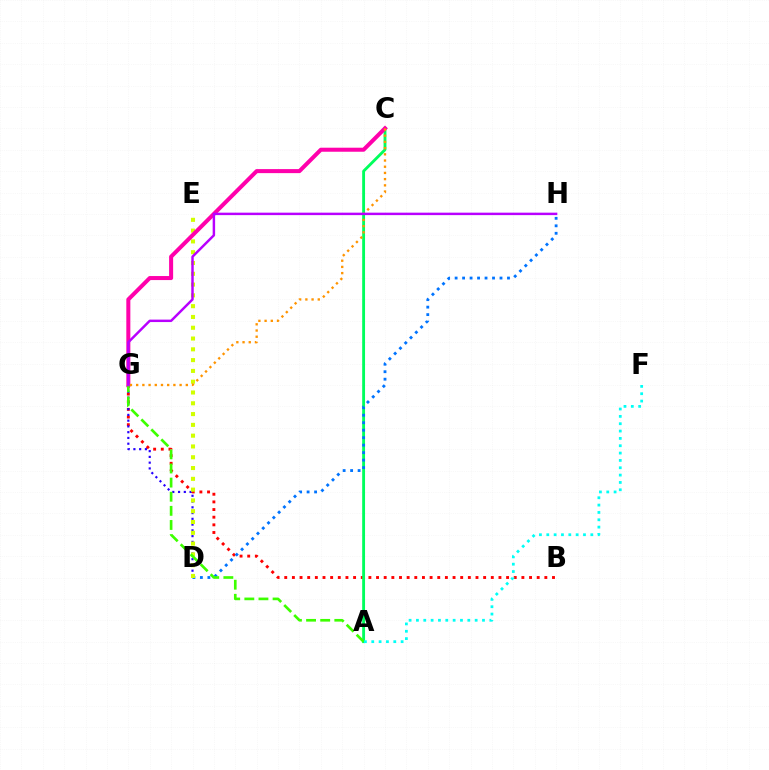{('B', 'G'): [{'color': '#ff0000', 'line_style': 'dotted', 'thickness': 2.08}], ('D', 'G'): [{'color': '#2500ff', 'line_style': 'dotted', 'thickness': 1.57}], ('A', 'C'): [{'color': '#00ff5c', 'line_style': 'solid', 'thickness': 2.05}], ('D', 'H'): [{'color': '#0074ff', 'line_style': 'dotted', 'thickness': 2.03}], ('D', 'E'): [{'color': '#d1ff00', 'line_style': 'dotted', 'thickness': 2.93}], ('C', 'G'): [{'color': '#ff00ac', 'line_style': 'solid', 'thickness': 2.9}, {'color': '#ff9400', 'line_style': 'dotted', 'thickness': 1.69}], ('A', 'G'): [{'color': '#3dff00', 'line_style': 'dashed', 'thickness': 1.92}], ('A', 'F'): [{'color': '#00fff6', 'line_style': 'dotted', 'thickness': 1.99}], ('G', 'H'): [{'color': '#b900ff', 'line_style': 'solid', 'thickness': 1.77}]}